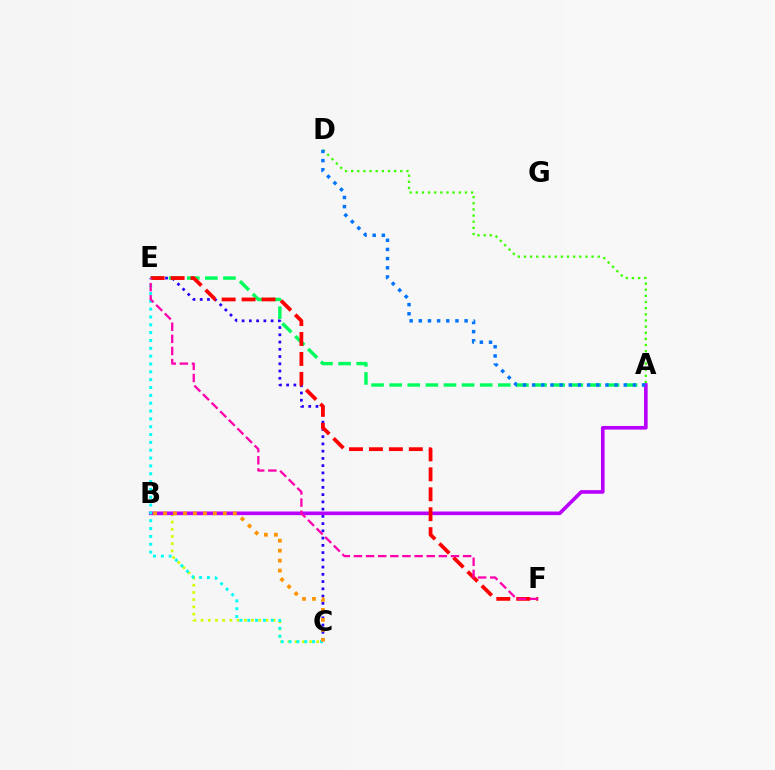{('A', 'E'): [{'color': '#00ff5c', 'line_style': 'dashed', 'thickness': 2.46}], ('A', 'D'): [{'color': '#3dff00', 'line_style': 'dotted', 'thickness': 1.67}, {'color': '#0074ff', 'line_style': 'dotted', 'thickness': 2.49}], ('C', 'E'): [{'color': '#2500ff', 'line_style': 'dotted', 'thickness': 1.97}, {'color': '#00fff6', 'line_style': 'dotted', 'thickness': 2.13}], ('B', 'C'): [{'color': '#d1ff00', 'line_style': 'dotted', 'thickness': 1.96}, {'color': '#ff9400', 'line_style': 'dotted', 'thickness': 2.71}], ('A', 'B'): [{'color': '#b900ff', 'line_style': 'solid', 'thickness': 2.62}], ('E', 'F'): [{'color': '#ff0000', 'line_style': 'dashed', 'thickness': 2.71}, {'color': '#ff00ac', 'line_style': 'dashed', 'thickness': 1.65}]}